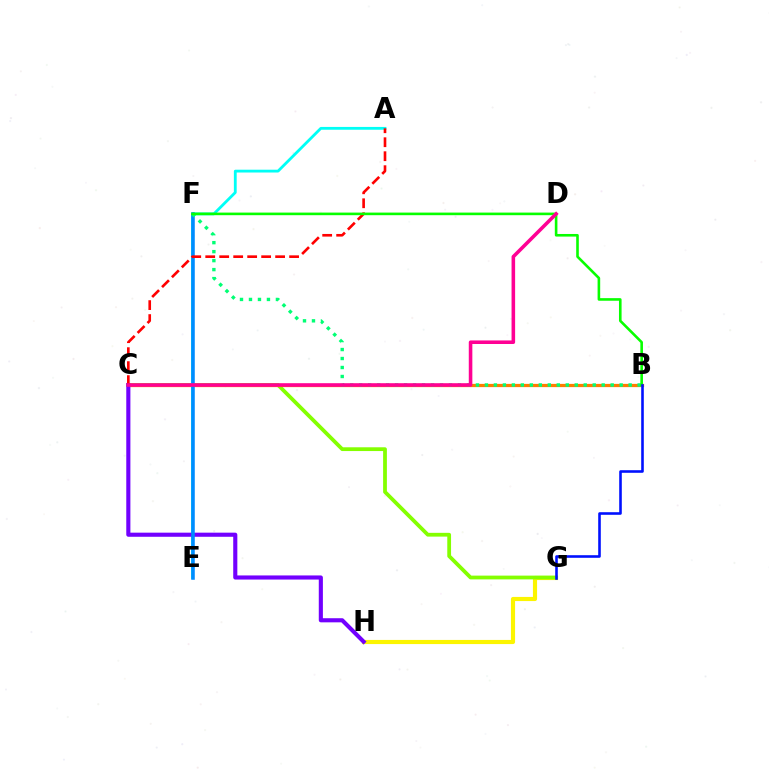{('G', 'H'): [{'color': '#fcf500', 'line_style': 'solid', 'thickness': 2.98}], ('B', 'C'): [{'color': '#ee00ff', 'line_style': 'dashed', 'thickness': 2.05}, {'color': '#ff7c00', 'line_style': 'solid', 'thickness': 2.33}], ('C', 'G'): [{'color': '#84ff00', 'line_style': 'solid', 'thickness': 2.72}], ('A', 'E'): [{'color': '#00fff6', 'line_style': 'solid', 'thickness': 2.02}], ('C', 'H'): [{'color': '#7200ff', 'line_style': 'solid', 'thickness': 2.96}], ('E', 'F'): [{'color': '#008cff', 'line_style': 'solid', 'thickness': 2.56}], ('B', 'F'): [{'color': '#00ff74', 'line_style': 'dotted', 'thickness': 2.44}, {'color': '#08ff00', 'line_style': 'solid', 'thickness': 1.88}], ('A', 'C'): [{'color': '#ff0000', 'line_style': 'dashed', 'thickness': 1.9}], ('B', 'G'): [{'color': '#0010ff', 'line_style': 'solid', 'thickness': 1.87}], ('C', 'D'): [{'color': '#ff0094', 'line_style': 'solid', 'thickness': 2.57}]}